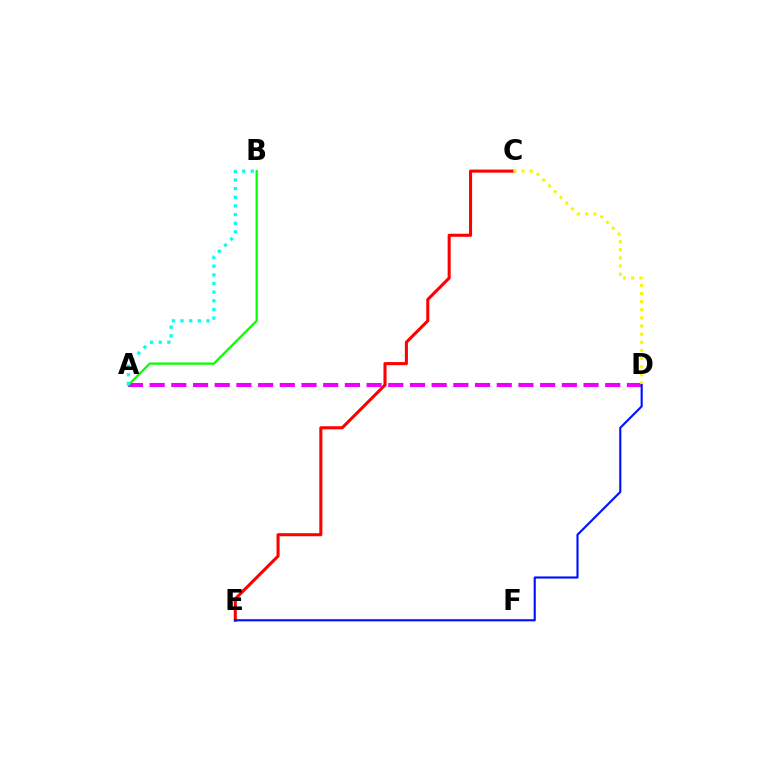{('A', 'D'): [{'color': '#ee00ff', 'line_style': 'dashed', 'thickness': 2.95}], ('A', 'B'): [{'color': '#08ff00', 'line_style': 'solid', 'thickness': 1.63}, {'color': '#00fff6', 'line_style': 'dotted', 'thickness': 2.35}], ('C', 'E'): [{'color': '#ff0000', 'line_style': 'solid', 'thickness': 2.21}], ('C', 'D'): [{'color': '#fcf500', 'line_style': 'dotted', 'thickness': 2.21}], ('D', 'E'): [{'color': '#0010ff', 'line_style': 'solid', 'thickness': 1.53}]}